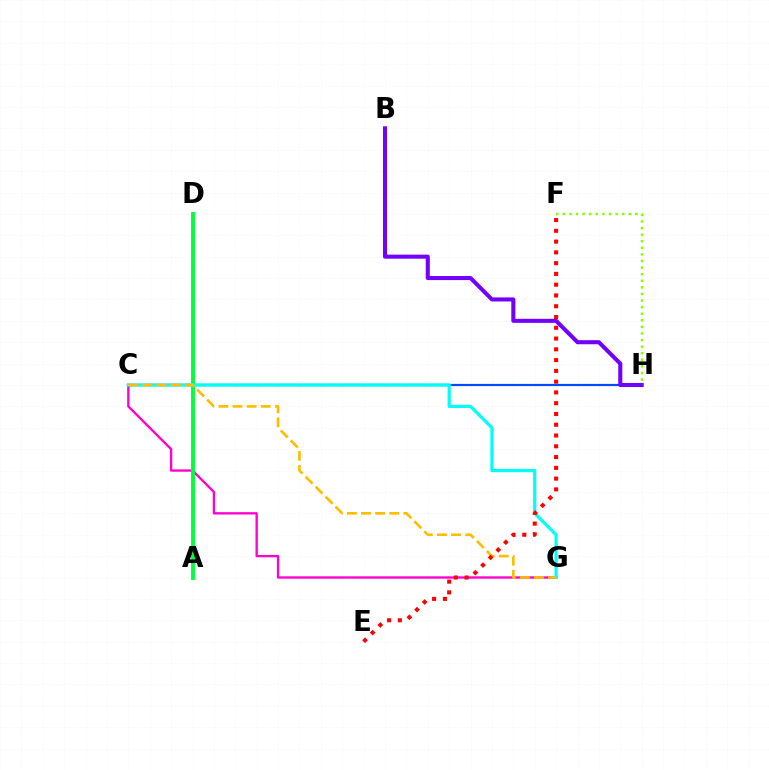{('C', 'H'): [{'color': '#004bff', 'line_style': 'solid', 'thickness': 1.59}], ('C', 'G'): [{'color': '#ff00cf', 'line_style': 'solid', 'thickness': 1.69}, {'color': '#00fff6', 'line_style': 'solid', 'thickness': 2.32}, {'color': '#ffbd00', 'line_style': 'dashed', 'thickness': 1.92}], ('A', 'D'): [{'color': '#00ff39', 'line_style': 'solid', 'thickness': 2.79}], ('B', 'H'): [{'color': '#7200ff', 'line_style': 'solid', 'thickness': 2.92}], ('E', 'F'): [{'color': '#ff0000', 'line_style': 'dotted', 'thickness': 2.93}], ('F', 'H'): [{'color': '#84ff00', 'line_style': 'dotted', 'thickness': 1.79}]}